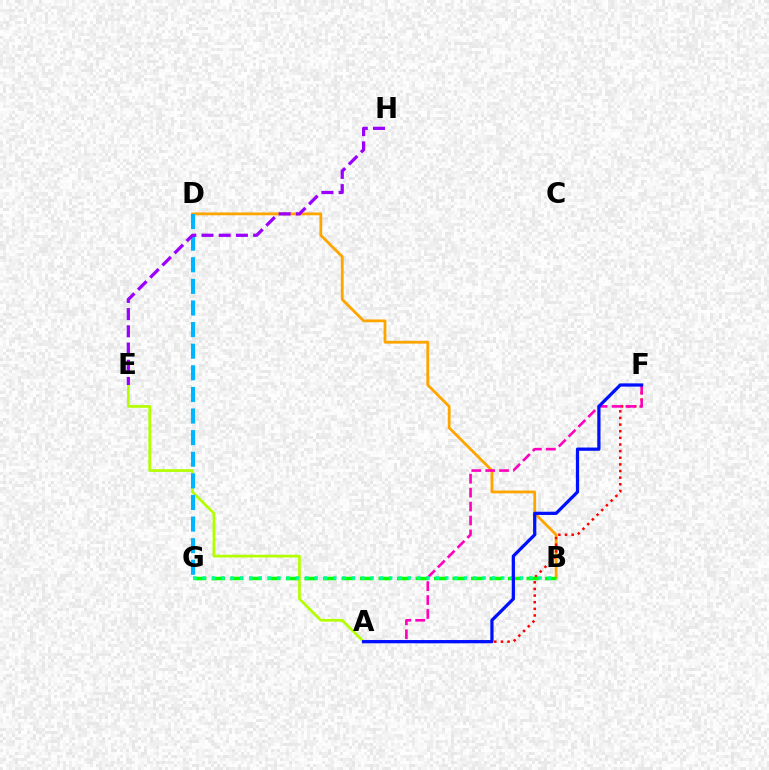{('B', 'D'): [{'color': '#ffa500', 'line_style': 'solid', 'thickness': 2.02}], ('A', 'F'): [{'color': '#ff0000', 'line_style': 'dotted', 'thickness': 1.8}, {'color': '#ff00bd', 'line_style': 'dashed', 'thickness': 1.89}, {'color': '#0010ff', 'line_style': 'solid', 'thickness': 2.34}], ('B', 'G'): [{'color': '#08ff00', 'line_style': 'dashed', 'thickness': 2.51}, {'color': '#00ff9d', 'line_style': 'dotted', 'thickness': 2.54}], ('A', 'E'): [{'color': '#b3ff00', 'line_style': 'solid', 'thickness': 1.95}], ('D', 'G'): [{'color': '#00b5ff', 'line_style': 'dashed', 'thickness': 2.94}], ('E', 'H'): [{'color': '#9b00ff', 'line_style': 'dashed', 'thickness': 2.34}]}